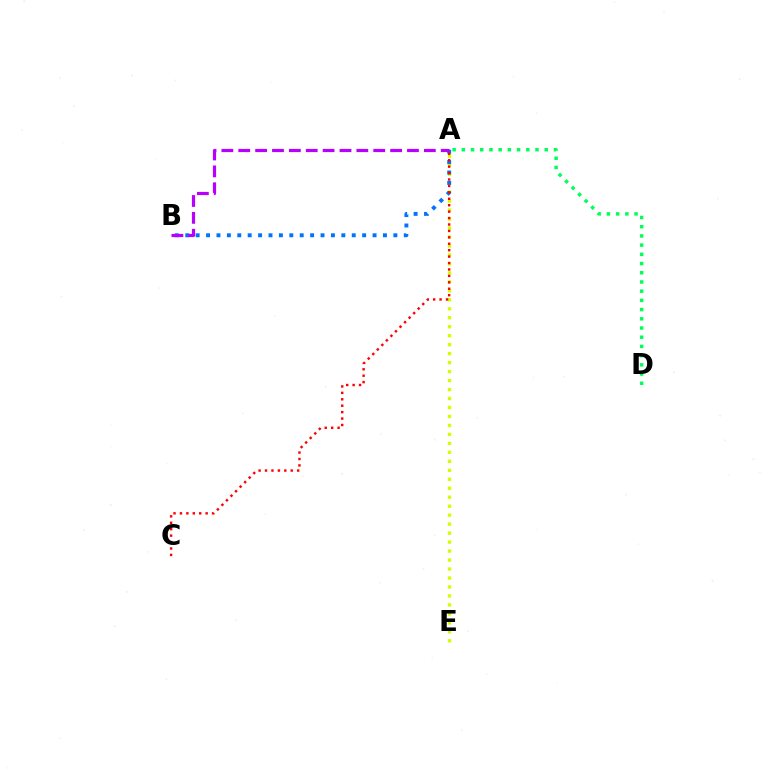{('A', 'E'): [{'color': '#d1ff00', 'line_style': 'dotted', 'thickness': 2.44}], ('A', 'B'): [{'color': '#0074ff', 'line_style': 'dotted', 'thickness': 2.83}, {'color': '#b900ff', 'line_style': 'dashed', 'thickness': 2.29}], ('A', 'D'): [{'color': '#00ff5c', 'line_style': 'dotted', 'thickness': 2.5}], ('A', 'C'): [{'color': '#ff0000', 'line_style': 'dotted', 'thickness': 1.75}]}